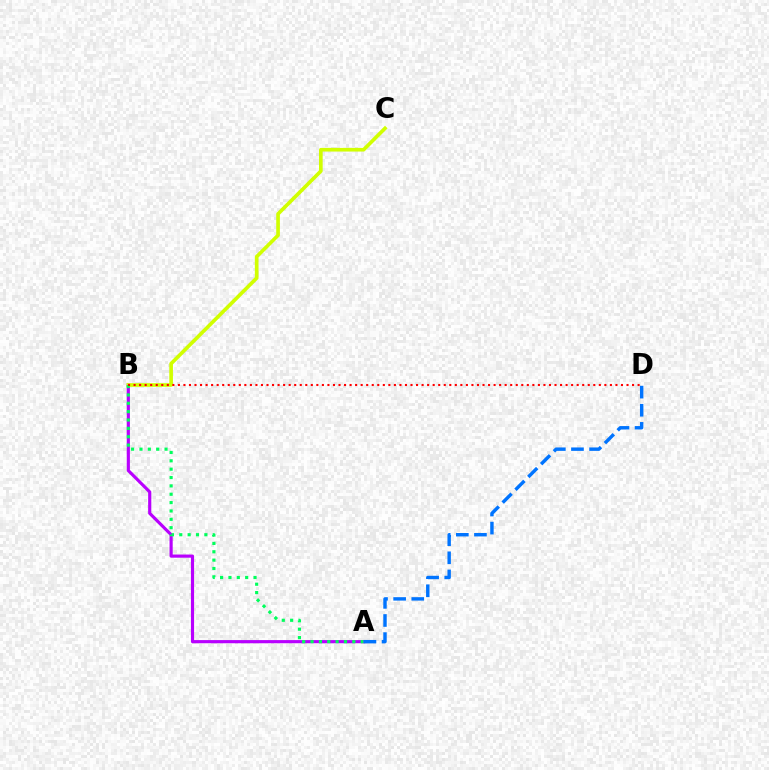{('A', 'B'): [{'color': '#b900ff', 'line_style': 'solid', 'thickness': 2.27}, {'color': '#00ff5c', 'line_style': 'dotted', 'thickness': 2.27}], ('B', 'C'): [{'color': '#d1ff00', 'line_style': 'solid', 'thickness': 2.64}], ('A', 'D'): [{'color': '#0074ff', 'line_style': 'dashed', 'thickness': 2.46}], ('B', 'D'): [{'color': '#ff0000', 'line_style': 'dotted', 'thickness': 1.5}]}